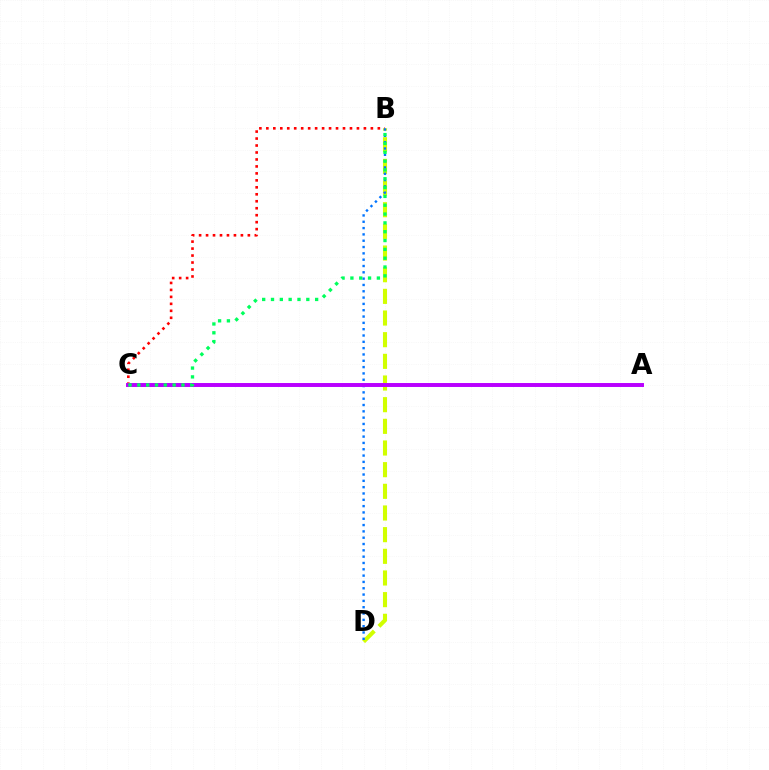{('B', 'D'): [{'color': '#d1ff00', 'line_style': 'dashed', 'thickness': 2.94}, {'color': '#0074ff', 'line_style': 'dotted', 'thickness': 1.72}], ('B', 'C'): [{'color': '#ff0000', 'line_style': 'dotted', 'thickness': 1.89}, {'color': '#00ff5c', 'line_style': 'dotted', 'thickness': 2.4}], ('A', 'C'): [{'color': '#b900ff', 'line_style': 'solid', 'thickness': 2.84}]}